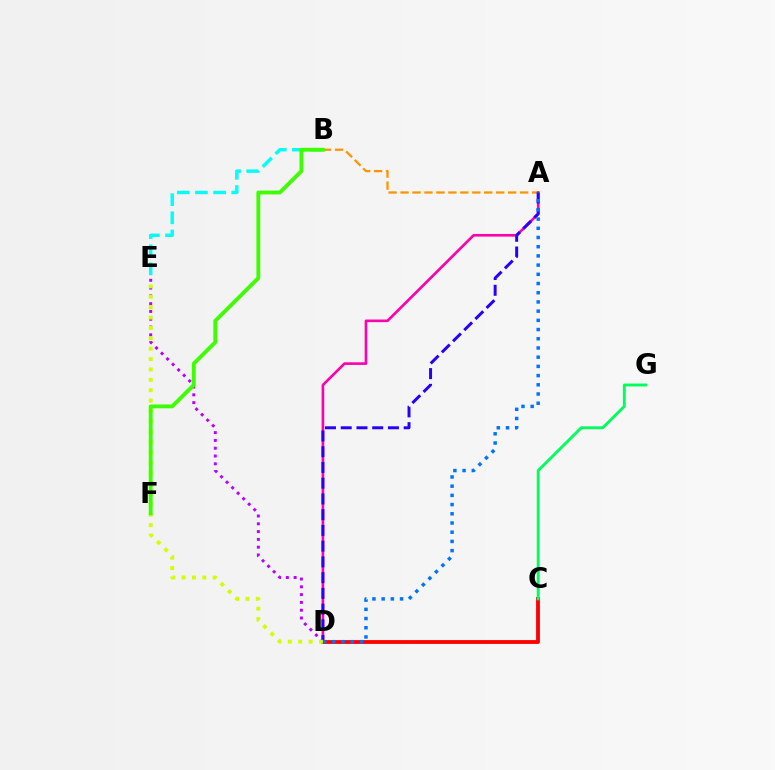{('A', 'B'): [{'color': '#ff9400', 'line_style': 'dashed', 'thickness': 1.62}], ('D', 'E'): [{'color': '#b900ff', 'line_style': 'dotted', 'thickness': 2.12}, {'color': '#d1ff00', 'line_style': 'dotted', 'thickness': 2.82}], ('A', 'D'): [{'color': '#ff00ac', 'line_style': 'solid', 'thickness': 1.89}, {'color': '#2500ff', 'line_style': 'dashed', 'thickness': 2.14}, {'color': '#0074ff', 'line_style': 'dotted', 'thickness': 2.5}], ('C', 'D'): [{'color': '#ff0000', 'line_style': 'solid', 'thickness': 2.75}], ('B', 'E'): [{'color': '#00fff6', 'line_style': 'dashed', 'thickness': 2.47}], ('C', 'G'): [{'color': '#00ff5c', 'line_style': 'solid', 'thickness': 2.07}], ('B', 'F'): [{'color': '#3dff00', 'line_style': 'solid', 'thickness': 2.77}]}